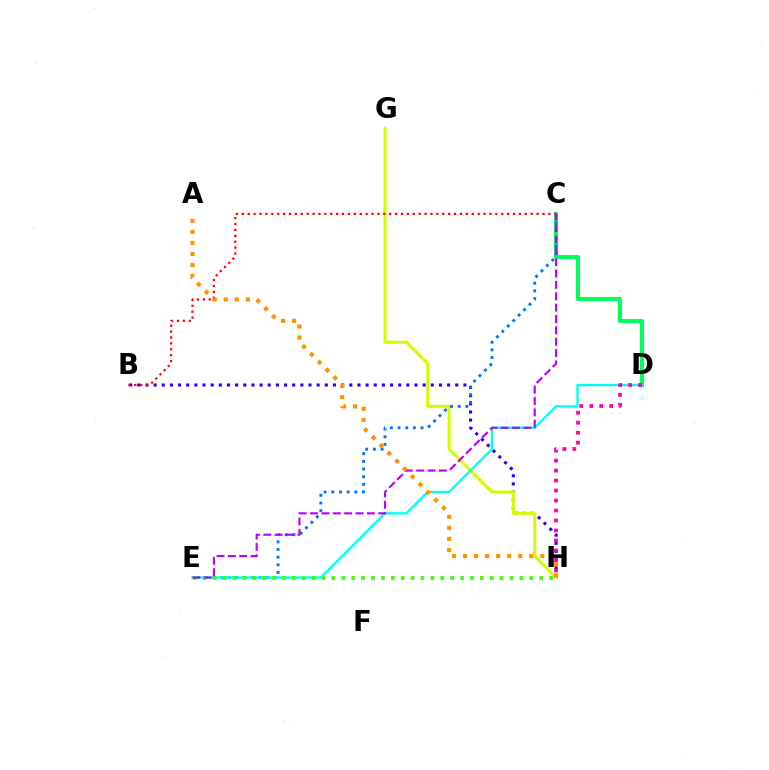{('B', 'H'): [{'color': '#2500ff', 'line_style': 'dotted', 'thickness': 2.22}], ('G', 'H'): [{'color': '#d1ff00', 'line_style': 'solid', 'thickness': 2.23}], ('C', 'D'): [{'color': '#00ff5c', 'line_style': 'solid', 'thickness': 2.93}], ('C', 'E'): [{'color': '#0074ff', 'line_style': 'dotted', 'thickness': 2.08}, {'color': '#b900ff', 'line_style': 'dashed', 'thickness': 1.54}], ('D', 'E'): [{'color': '#00fff6', 'line_style': 'solid', 'thickness': 1.7}], ('E', 'H'): [{'color': '#3dff00', 'line_style': 'dotted', 'thickness': 2.69}], ('B', 'C'): [{'color': '#ff0000', 'line_style': 'dotted', 'thickness': 1.6}], ('D', 'H'): [{'color': '#ff00ac', 'line_style': 'dotted', 'thickness': 2.71}], ('A', 'H'): [{'color': '#ff9400', 'line_style': 'dotted', 'thickness': 3.0}]}